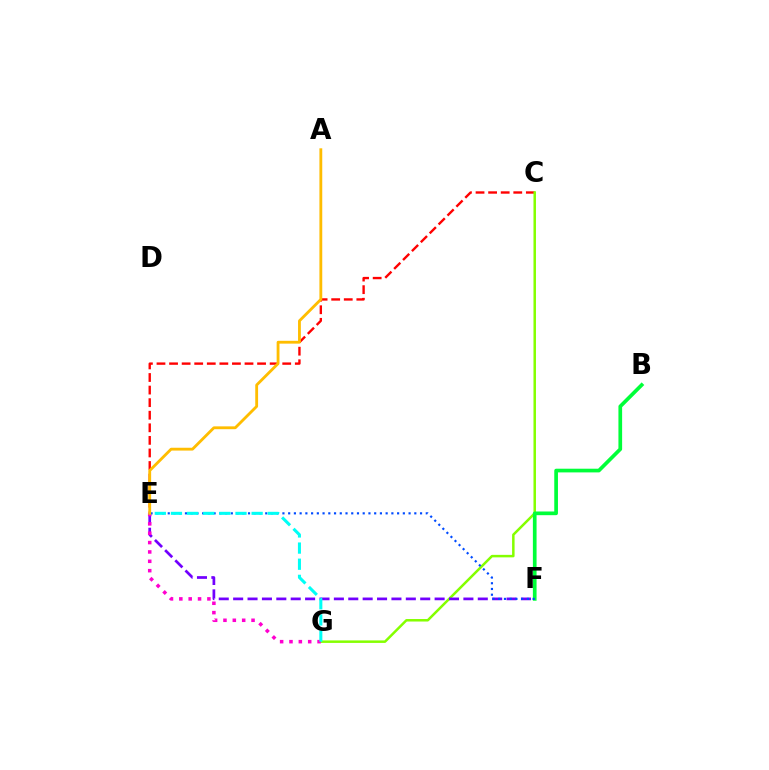{('C', 'E'): [{'color': '#ff0000', 'line_style': 'dashed', 'thickness': 1.71}], ('C', 'G'): [{'color': '#84ff00', 'line_style': 'solid', 'thickness': 1.8}], ('E', 'F'): [{'color': '#7200ff', 'line_style': 'dashed', 'thickness': 1.95}, {'color': '#004bff', 'line_style': 'dotted', 'thickness': 1.56}], ('B', 'F'): [{'color': '#00ff39', 'line_style': 'solid', 'thickness': 2.66}], ('E', 'G'): [{'color': '#ff00cf', 'line_style': 'dotted', 'thickness': 2.54}, {'color': '#00fff6', 'line_style': 'dashed', 'thickness': 2.19}], ('A', 'E'): [{'color': '#ffbd00', 'line_style': 'solid', 'thickness': 2.04}]}